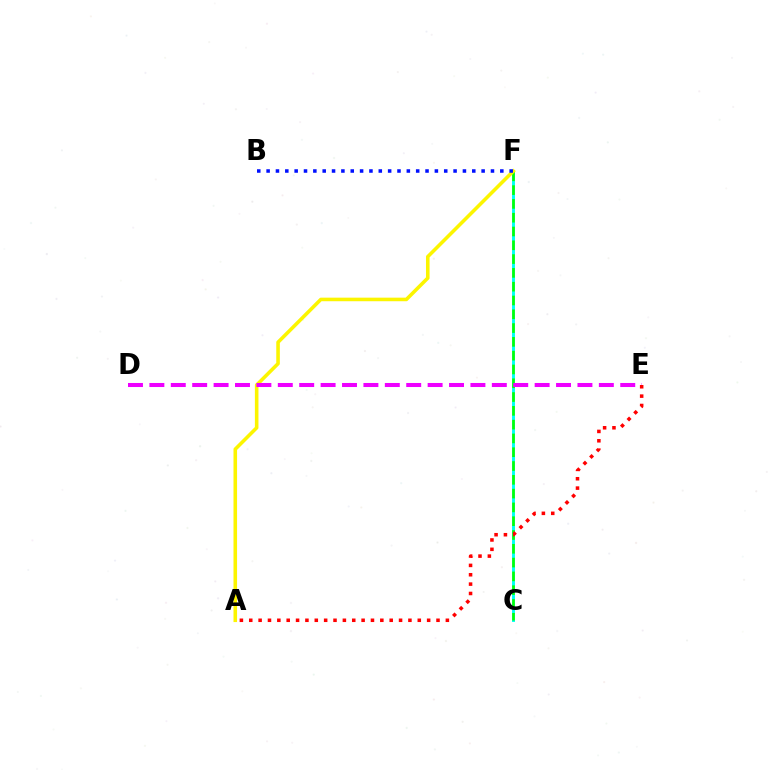{('C', 'F'): [{'color': '#00fff6', 'line_style': 'solid', 'thickness': 2.1}, {'color': '#08ff00', 'line_style': 'dashed', 'thickness': 1.87}], ('A', 'F'): [{'color': '#fcf500', 'line_style': 'solid', 'thickness': 2.57}], ('D', 'E'): [{'color': '#ee00ff', 'line_style': 'dashed', 'thickness': 2.91}], ('B', 'F'): [{'color': '#0010ff', 'line_style': 'dotted', 'thickness': 2.54}], ('A', 'E'): [{'color': '#ff0000', 'line_style': 'dotted', 'thickness': 2.54}]}